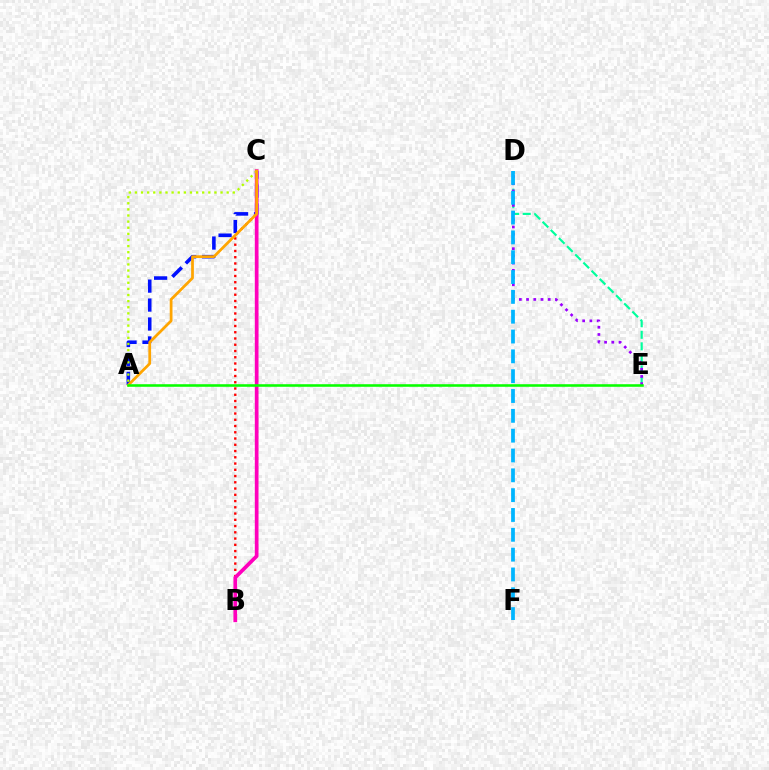{('A', 'C'): [{'color': '#0010ff', 'line_style': 'dashed', 'thickness': 2.57}, {'color': '#b3ff00', 'line_style': 'dotted', 'thickness': 1.66}, {'color': '#ffa500', 'line_style': 'solid', 'thickness': 1.98}], ('B', 'C'): [{'color': '#ff0000', 'line_style': 'dotted', 'thickness': 1.7}, {'color': '#ff00bd', 'line_style': 'solid', 'thickness': 2.68}], ('D', 'E'): [{'color': '#00ff9d', 'line_style': 'dashed', 'thickness': 1.57}, {'color': '#9b00ff', 'line_style': 'dotted', 'thickness': 1.96}], ('D', 'F'): [{'color': '#00b5ff', 'line_style': 'dashed', 'thickness': 2.69}], ('A', 'E'): [{'color': '#08ff00', 'line_style': 'solid', 'thickness': 1.85}]}